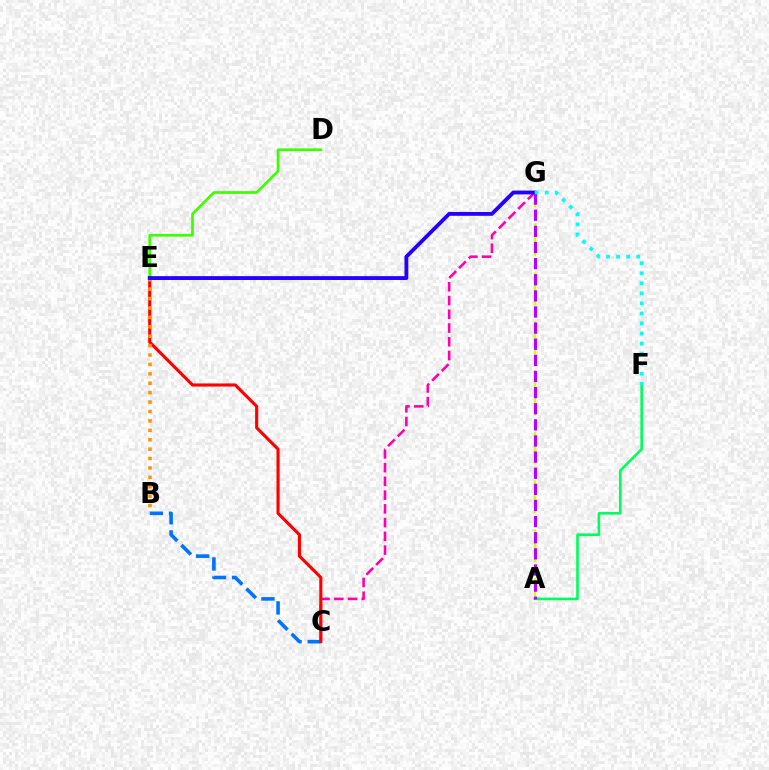{('B', 'C'): [{'color': '#0074ff', 'line_style': 'dashed', 'thickness': 2.6}], ('C', 'G'): [{'color': '#ff00ac', 'line_style': 'dashed', 'thickness': 1.87}], ('A', 'F'): [{'color': '#00ff5c', 'line_style': 'solid', 'thickness': 1.88}], ('D', 'E'): [{'color': '#3dff00', 'line_style': 'solid', 'thickness': 1.94}], ('C', 'E'): [{'color': '#ff0000', 'line_style': 'solid', 'thickness': 2.24}], ('B', 'E'): [{'color': '#ff9400', 'line_style': 'dotted', 'thickness': 2.56}], ('A', 'G'): [{'color': '#d1ff00', 'line_style': 'dashed', 'thickness': 1.66}, {'color': '#b900ff', 'line_style': 'dashed', 'thickness': 2.19}], ('E', 'G'): [{'color': '#2500ff', 'line_style': 'solid', 'thickness': 2.77}], ('F', 'G'): [{'color': '#00fff6', 'line_style': 'dotted', 'thickness': 2.73}]}